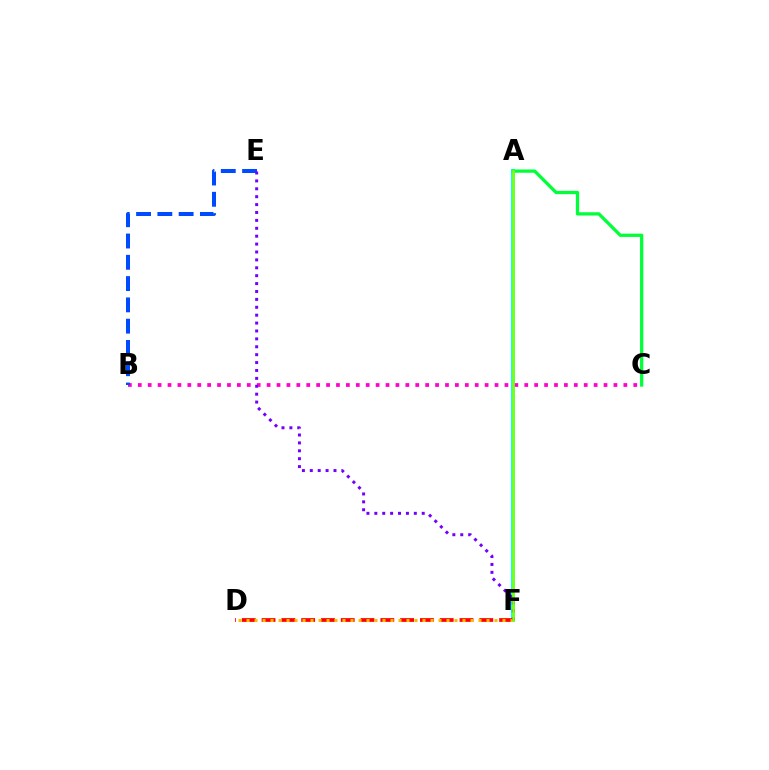{('A', 'F'): [{'color': '#00fff6', 'line_style': 'solid', 'thickness': 2.84}, {'color': '#84ff00', 'line_style': 'solid', 'thickness': 1.81}], ('D', 'F'): [{'color': '#ff0000', 'line_style': 'dashed', 'thickness': 2.69}, {'color': '#ffbd00', 'line_style': 'dotted', 'thickness': 2.17}], ('B', 'C'): [{'color': '#ff00cf', 'line_style': 'dotted', 'thickness': 2.69}], ('A', 'C'): [{'color': '#00ff39', 'line_style': 'solid', 'thickness': 2.36}], ('B', 'E'): [{'color': '#004bff', 'line_style': 'dashed', 'thickness': 2.89}], ('E', 'F'): [{'color': '#7200ff', 'line_style': 'dotted', 'thickness': 2.15}]}